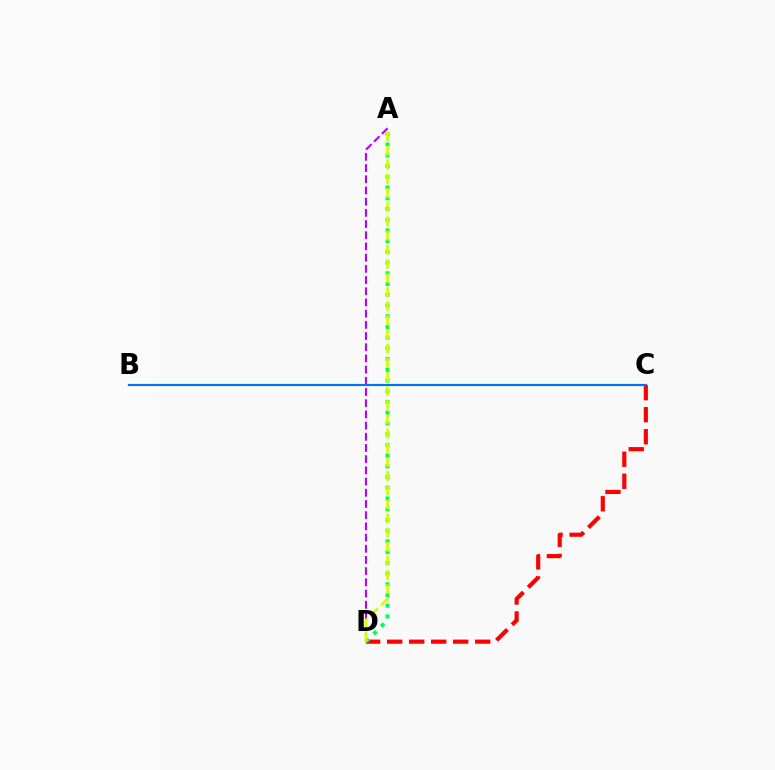{('A', 'D'): [{'color': '#b900ff', 'line_style': 'dashed', 'thickness': 1.52}, {'color': '#00ff5c', 'line_style': 'dotted', 'thickness': 2.91}, {'color': '#d1ff00', 'line_style': 'dashed', 'thickness': 1.92}], ('C', 'D'): [{'color': '#ff0000', 'line_style': 'dashed', 'thickness': 2.99}], ('B', 'C'): [{'color': '#0074ff', 'line_style': 'solid', 'thickness': 1.55}]}